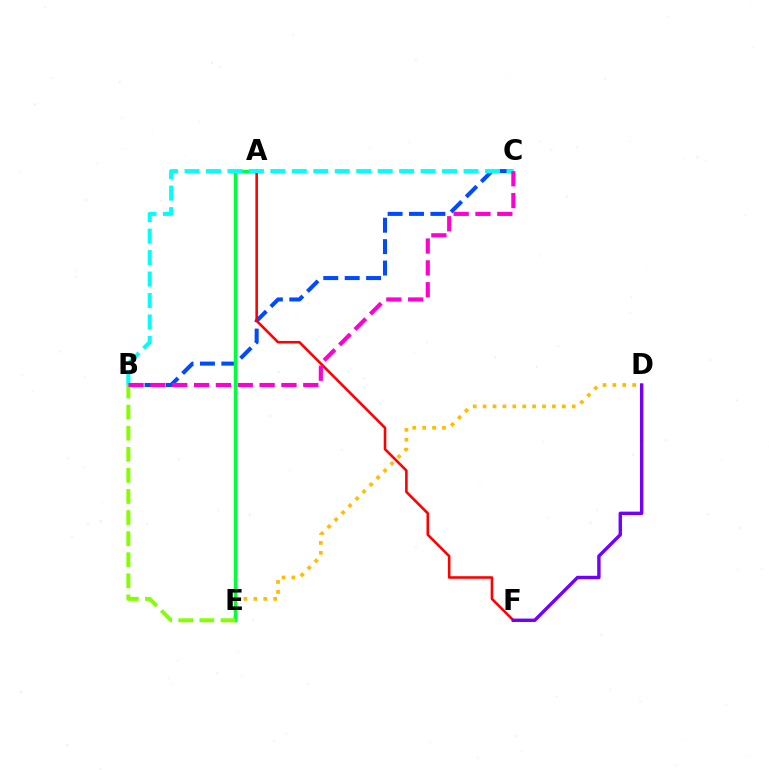{('B', 'C'): [{'color': '#004bff', 'line_style': 'dashed', 'thickness': 2.91}, {'color': '#00fff6', 'line_style': 'dashed', 'thickness': 2.92}, {'color': '#ff00cf', 'line_style': 'dashed', 'thickness': 2.97}], ('D', 'E'): [{'color': '#ffbd00', 'line_style': 'dotted', 'thickness': 2.69}], ('A', 'E'): [{'color': '#00ff39', 'line_style': 'solid', 'thickness': 2.49}], ('A', 'F'): [{'color': '#ff0000', 'line_style': 'solid', 'thickness': 1.86}], ('B', 'E'): [{'color': '#84ff00', 'line_style': 'dashed', 'thickness': 2.86}], ('D', 'F'): [{'color': '#7200ff', 'line_style': 'solid', 'thickness': 2.45}]}